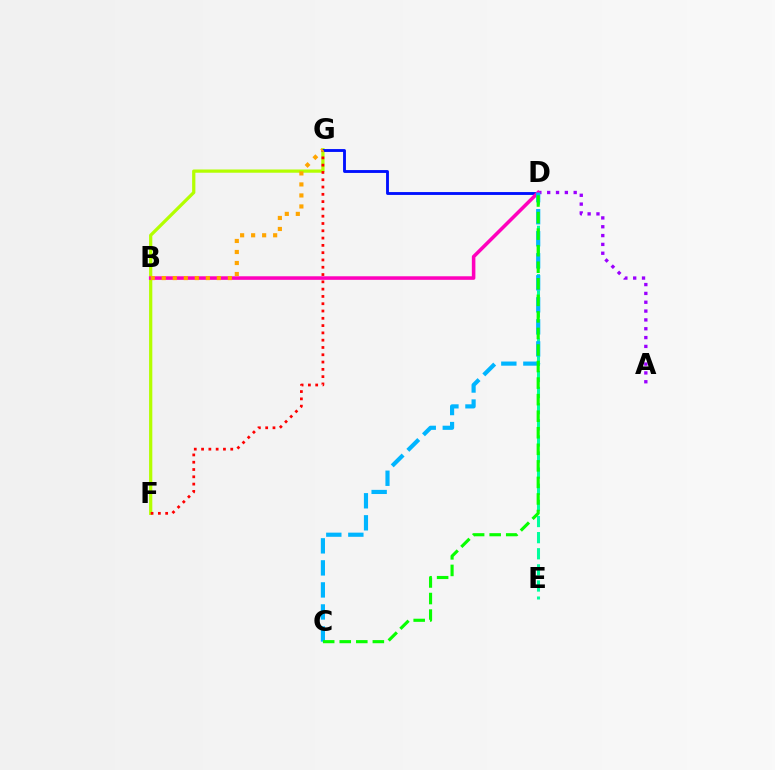{('F', 'G'): [{'color': '#b3ff00', 'line_style': 'solid', 'thickness': 2.33}, {'color': '#ff0000', 'line_style': 'dotted', 'thickness': 1.98}], ('A', 'D'): [{'color': '#9b00ff', 'line_style': 'dotted', 'thickness': 2.4}], ('D', 'G'): [{'color': '#0010ff', 'line_style': 'solid', 'thickness': 2.06}], ('B', 'D'): [{'color': '#ff00bd', 'line_style': 'solid', 'thickness': 2.56}], ('D', 'E'): [{'color': '#00ff9d', 'line_style': 'dashed', 'thickness': 2.19}], ('C', 'D'): [{'color': '#00b5ff', 'line_style': 'dashed', 'thickness': 2.99}, {'color': '#08ff00', 'line_style': 'dashed', 'thickness': 2.25}], ('B', 'G'): [{'color': '#ffa500', 'line_style': 'dotted', 'thickness': 2.99}]}